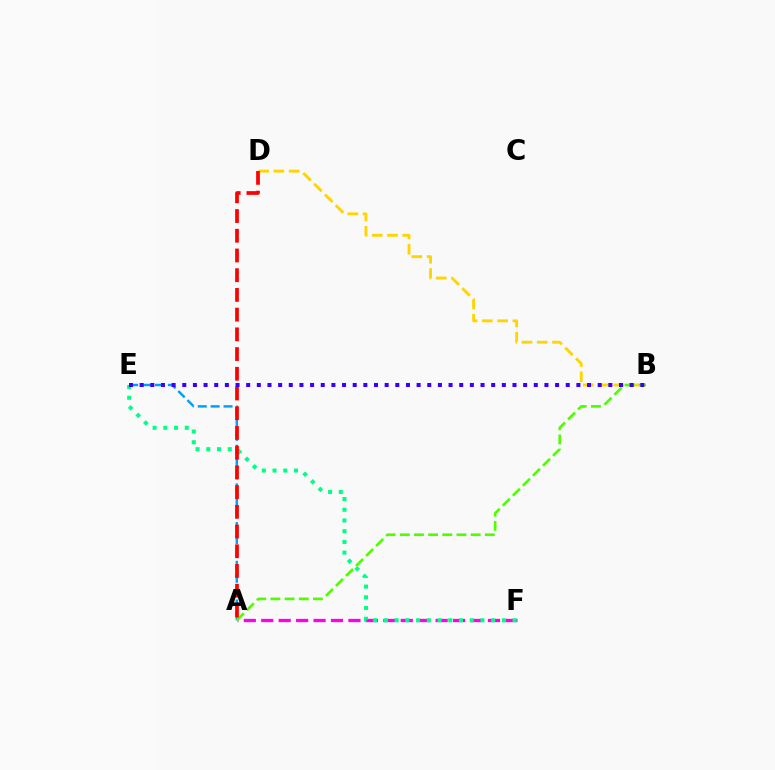{('A', 'E'): [{'color': '#009eff', 'line_style': 'dashed', 'thickness': 1.75}], ('B', 'D'): [{'color': '#ffd500', 'line_style': 'dashed', 'thickness': 2.07}], ('A', 'F'): [{'color': '#ff00ed', 'line_style': 'dashed', 'thickness': 2.37}], ('E', 'F'): [{'color': '#00ff86', 'line_style': 'dotted', 'thickness': 2.91}], ('A', 'B'): [{'color': '#4fff00', 'line_style': 'dashed', 'thickness': 1.92}], ('A', 'D'): [{'color': '#ff0000', 'line_style': 'dashed', 'thickness': 2.68}], ('B', 'E'): [{'color': '#3700ff', 'line_style': 'dotted', 'thickness': 2.89}]}